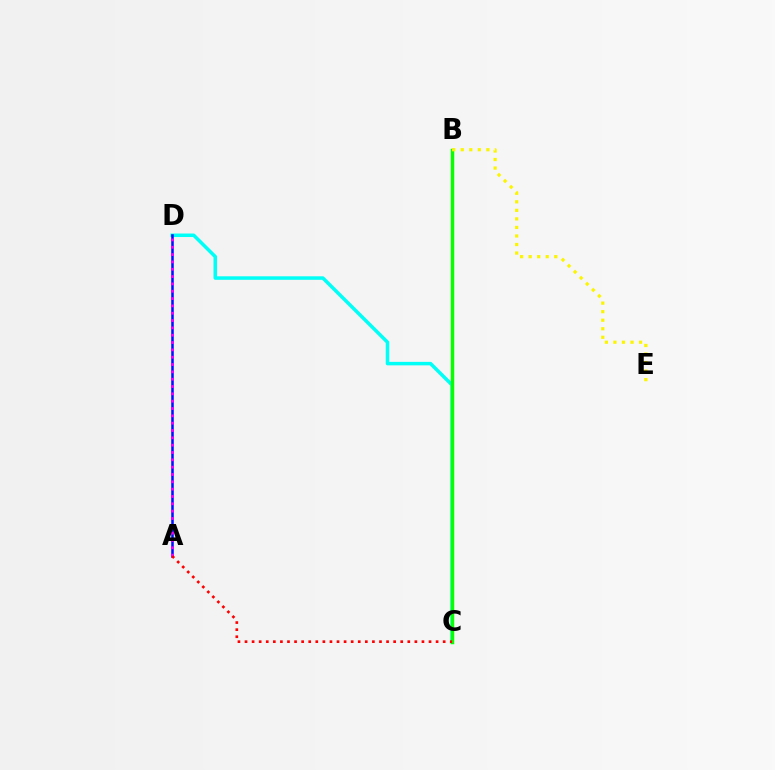{('C', 'D'): [{'color': '#00fff6', 'line_style': 'solid', 'thickness': 2.53}], ('A', 'D'): [{'color': '#0010ff', 'line_style': 'solid', 'thickness': 1.82}, {'color': '#ee00ff', 'line_style': 'dotted', 'thickness': 1.99}], ('B', 'C'): [{'color': '#08ff00', 'line_style': 'solid', 'thickness': 2.5}], ('A', 'C'): [{'color': '#ff0000', 'line_style': 'dotted', 'thickness': 1.92}], ('B', 'E'): [{'color': '#fcf500', 'line_style': 'dotted', 'thickness': 2.32}]}